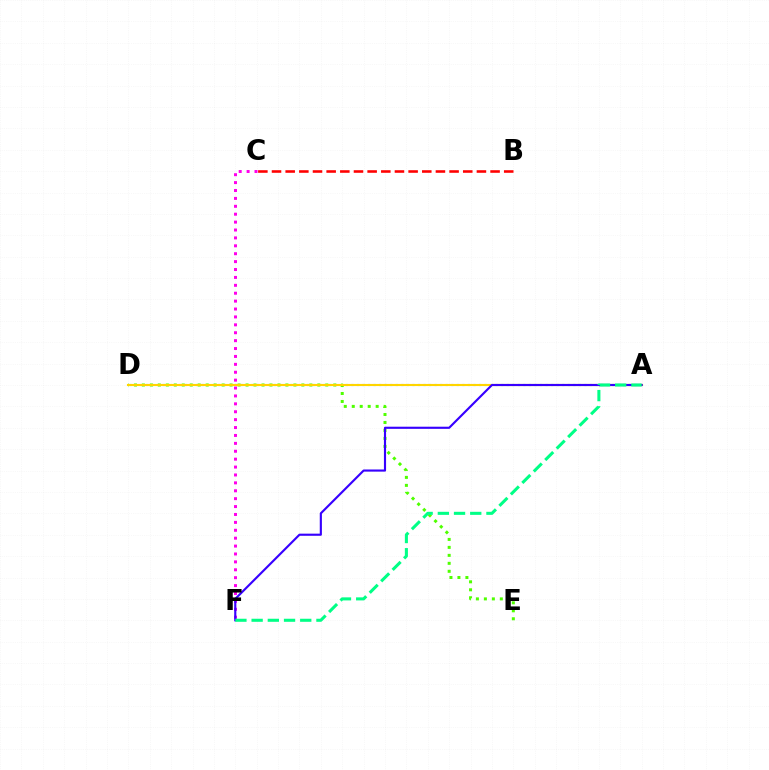{('C', 'F'): [{'color': '#ff00ed', 'line_style': 'dotted', 'thickness': 2.15}], ('A', 'D'): [{'color': '#009eff', 'line_style': 'dotted', 'thickness': 1.51}, {'color': '#ffd500', 'line_style': 'solid', 'thickness': 1.53}], ('D', 'E'): [{'color': '#4fff00', 'line_style': 'dotted', 'thickness': 2.17}], ('A', 'F'): [{'color': '#3700ff', 'line_style': 'solid', 'thickness': 1.54}, {'color': '#00ff86', 'line_style': 'dashed', 'thickness': 2.2}], ('B', 'C'): [{'color': '#ff0000', 'line_style': 'dashed', 'thickness': 1.86}]}